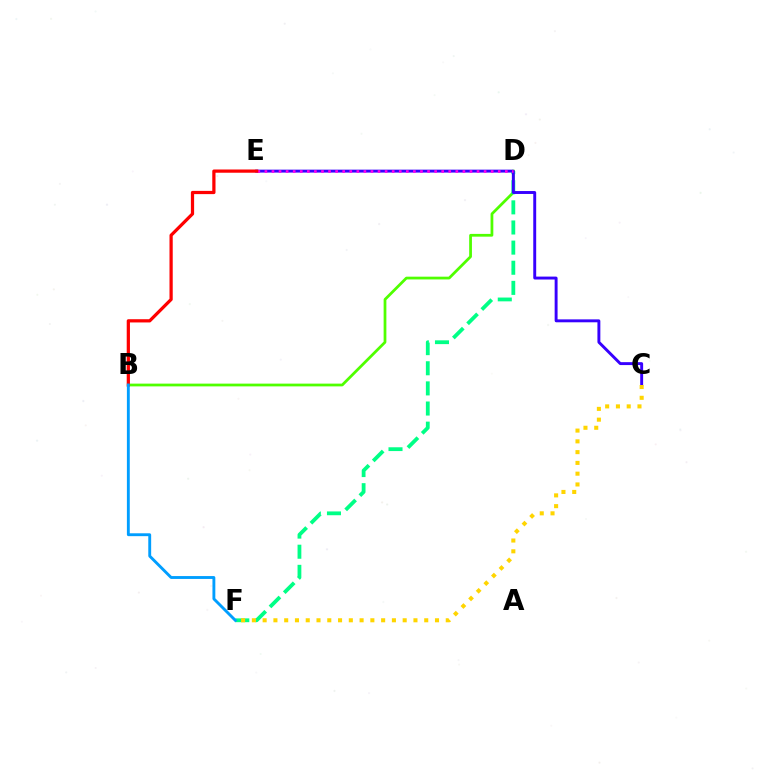{('B', 'D'): [{'color': '#4fff00', 'line_style': 'solid', 'thickness': 1.99}], ('D', 'F'): [{'color': '#00ff86', 'line_style': 'dashed', 'thickness': 2.73}], ('C', 'E'): [{'color': '#3700ff', 'line_style': 'solid', 'thickness': 2.1}], ('D', 'E'): [{'color': '#ff00ed', 'line_style': 'dotted', 'thickness': 1.92}], ('B', 'E'): [{'color': '#ff0000', 'line_style': 'solid', 'thickness': 2.33}], ('C', 'F'): [{'color': '#ffd500', 'line_style': 'dotted', 'thickness': 2.93}], ('B', 'F'): [{'color': '#009eff', 'line_style': 'solid', 'thickness': 2.07}]}